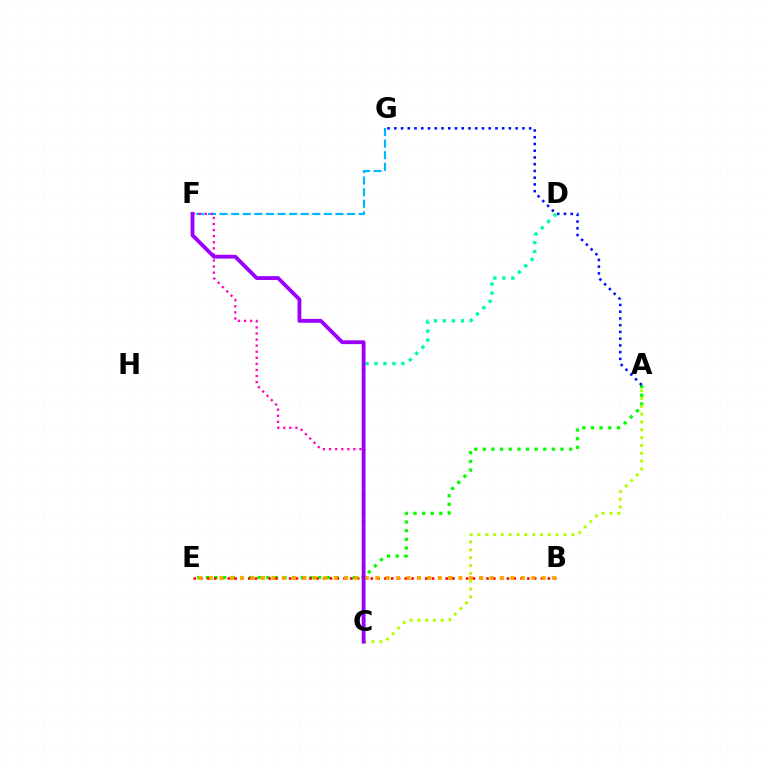{('A', 'E'): [{'color': '#08ff00', 'line_style': 'dotted', 'thickness': 2.35}], ('C', 'D'): [{'color': '#00ff9d', 'line_style': 'dotted', 'thickness': 2.44}], ('F', 'G'): [{'color': '#00b5ff', 'line_style': 'dashed', 'thickness': 1.57}], ('B', 'E'): [{'color': '#ff0000', 'line_style': 'dotted', 'thickness': 1.85}, {'color': '#ffa500', 'line_style': 'dotted', 'thickness': 2.83}], ('C', 'F'): [{'color': '#ff00bd', 'line_style': 'dotted', 'thickness': 1.65}, {'color': '#9b00ff', 'line_style': 'solid', 'thickness': 2.75}], ('A', 'C'): [{'color': '#b3ff00', 'line_style': 'dotted', 'thickness': 2.13}], ('A', 'G'): [{'color': '#0010ff', 'line_style': 'dotted', 'thickness': 1.83}]}